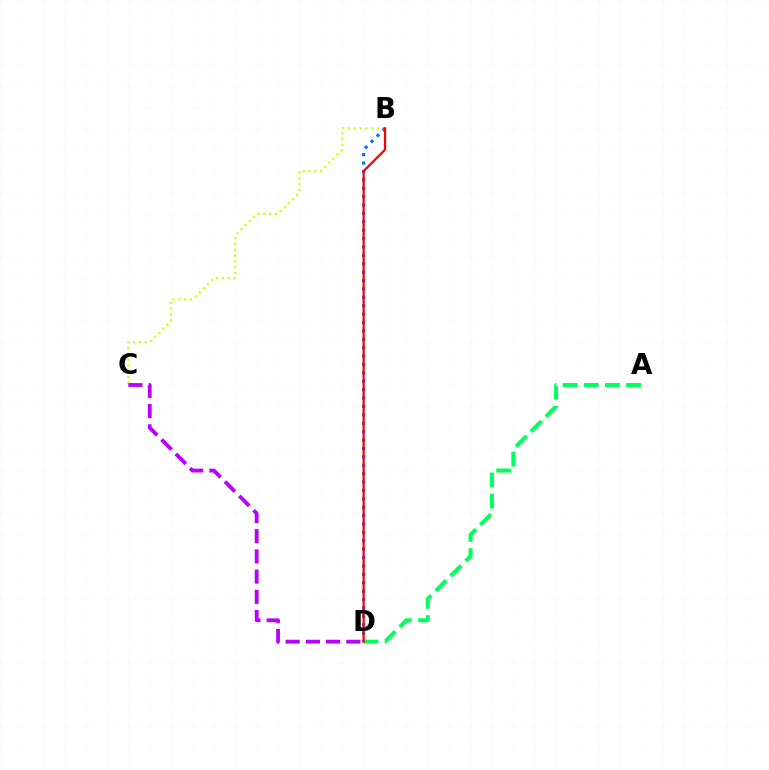{('B', 'C'): [{'color': '#d1ff00', 'line_style': 'dotted', 'thickness': 1.58}], ('B', 'D'): [{'color': '#0074ff', 'line_style': 'dotted', 'thickness': 2.28}, {'color': '#ff0000', 'line_style': 'solid', 'thickness': 1.62}], ('A', 'D'): [{'color': '#00ff5c', 'line_style': 'dashed', 'thickness': 2.87}], ('C', 'D'): [{'color': '#b900ff', 'line_style': 'dashed', 'thickness': 2.75}]}